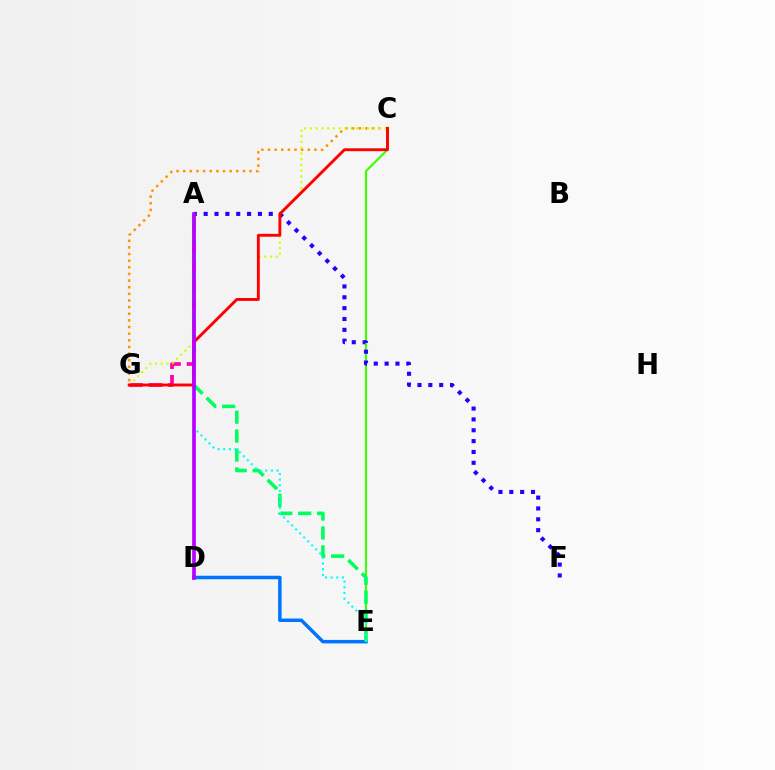{('C', 'E'): [{'color': '#3dff00', 'line_style': 'solid', 'thickness': 1.53}], ('A', 'G'): [{'color': '#ff00ac', 'line_style': 'dashed', 'thickness': 2.67}], ('D', 'E'): [{'color': '#0074ff', 'line_style': 'solid', 'thickness': 2.51}], ('A', 'E'): [{'color': '#00ff5c', 'line_style': 'dashed', 'thickness': 2.57}, {'color': '#00fff6', 'line_style': 'dotted', 'thickness': 1.54}], ('C', 'G'): [{'color': '#ff9400', 'line_style': 'dotted', 'thickness': 1.8}, {'color': '#d1ff00', 'line_style': 'dotted', 'thickness': 1.57}, {'color': '#ff0000', 'line_style': 'solid', 'thickness': 2.08}], ('A', 'F'): [{'color': '#2500ff', 'line_style': 'dotted', 'thickness': 2.95}], ('A', 'D'): [{'color': '#b900ff', 'line_style': 'solid', 'thickness': 2.65}]}